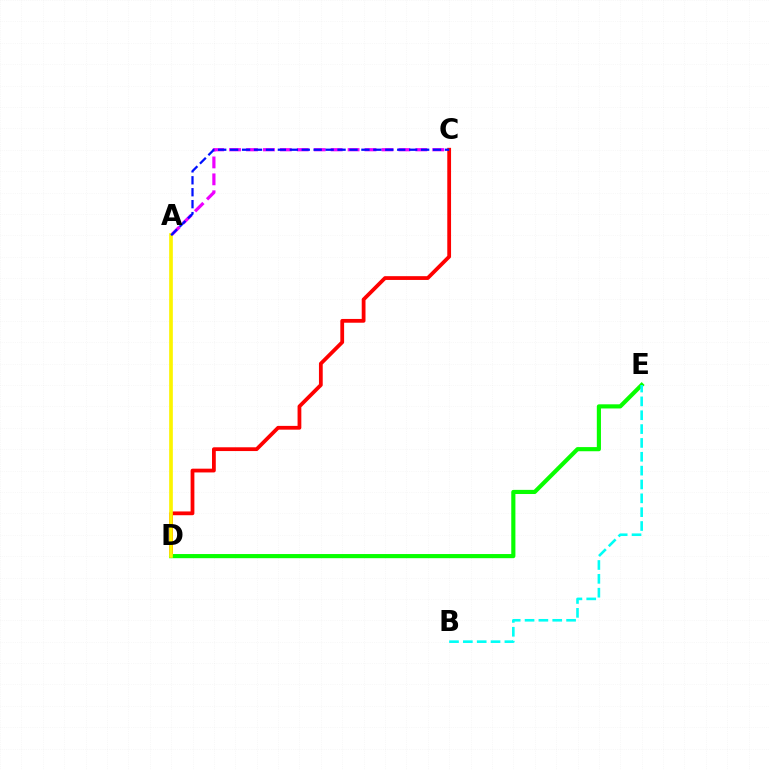{('A', 'C'): [{'color': '#ee00ff', 'line_style': 'dashed', 'thickness': 2.3}, {'color': '#0010ff', 'line_style': 'dashed', 'thickness': 1.62}], ('C', 'D'): [{'color': '#ff0000', 'line_style': 'solid', 'thickness': 2.72}], ('D', 'E'): [{'color': '#08ff00', 'line_style': 'solid', 'thickness': 2.98}], ('B', 'E'): [{'color': '#00fff6', 'line_style': 'dashed', 'thickness': 1.88}], ('A', 'D'): [{'color': '#fcf500', 'line_style': 'solid', 'thickness': 2.64}]}